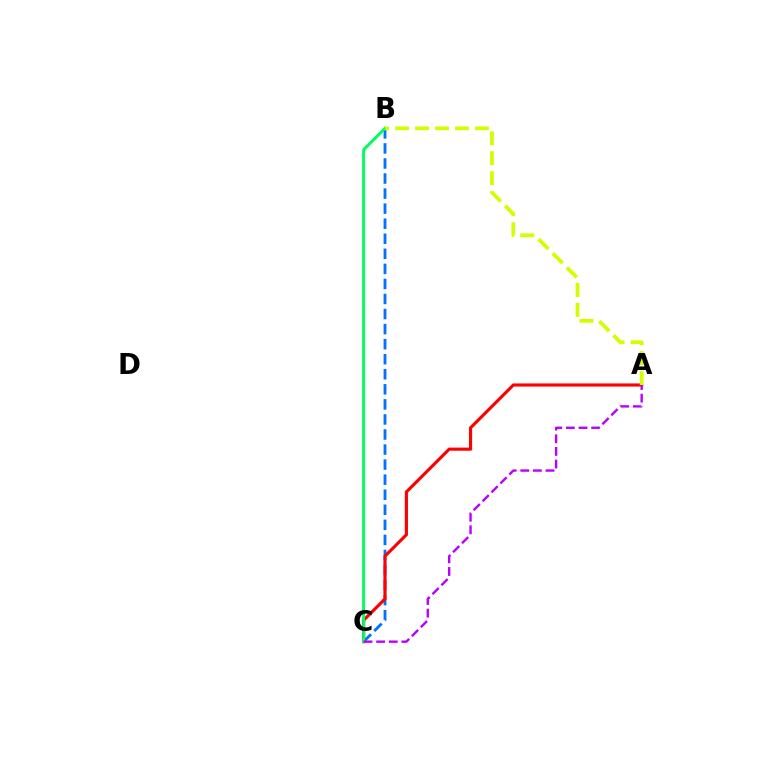{('B', 'C'): [{'color': '#0074ff', 'line_style': 'dashed', 'thickness': 2.05}, {'color': '#00ff5c', 'line_style': 'solid', 'thickness': 2.13}], ('A', 'C'): [{'color': '#ff0000', 'line_style': 'solid', 'thickness': 2.26}, {'color': '#b900ff', 'line_style': 'dashed', 'thickness': 1.72}], ('A', 'B'): [{'color': '#d1ff00', 'line_style': 'dashed', 'thickness': 2.71}]}